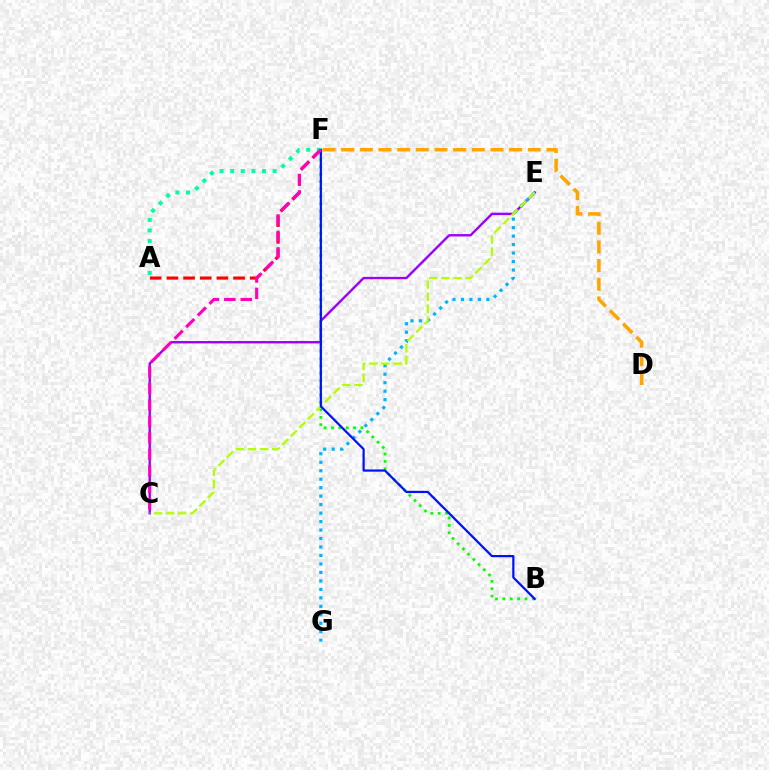{('C', 'E'): [{'color': '#9b00ff', 'line_style': 'solid', 'thickness': 1.71}, {'color': '#b3ff00', 'line_style': 'dashed', 'thickness': 1.64}], ('A', 'F'): [{'color': '#ff0000', 'line_style': 'dashed', 'thickness': 2.26}, {'color': '#00ff9d', 'line_style': 'dotted', 'thickness': 2.88}], ('B', 'F'): [{'color': '#08ff00', 'line_style': 'dotted', 'thickness': 2.0}, {'color': '#0010ff', 'line_style': 'solid', 'thickness': 1.59}], ('E', 'G'): [{'color': '#00b5ff', 'line_style': 'dotted', 'thickness': 2.3}], ('D', 'F'): [{'color': '#ffa500', 'line_style': 'dashed', 'thickness': 2.53}], ('C', 'F'): [{'color': '#ff00bd', 'line_style': 'dashed', 'thickness': 2.23}]}